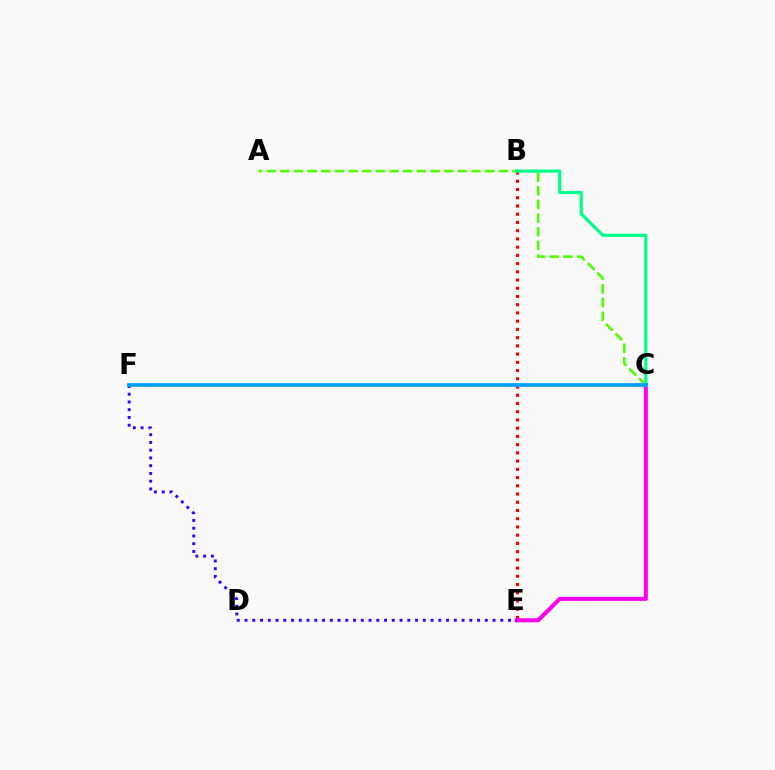{('B', 'E'): [{'color': '#ff0000', 'line_style': 'dotted', 'thickness': 2.24}], ('C', 'E'): [{'color': '#ff00ed', 'line_style': 'solid', 'thickness': 2.91}], ('A', 'C'): [{'color': '#4fff00', 'line_style': 'dashed', 'thickness': 1.85}], ('E', 'F'): [{'color': '#3700ff', 'line_style': 'dotted', 'thickness': 2.11}], ('B', 'C'): [{'color': '#00ff86', 'line_style': 'solid', 'thickness': 2.26}], ('C', 'F'): [{'color': '#ffd500', 'line_style': 'solid', 'thickness': 1.86}, {'color': '#009eff', 'line_style': 'solid', 'thickness': 2.67}]}